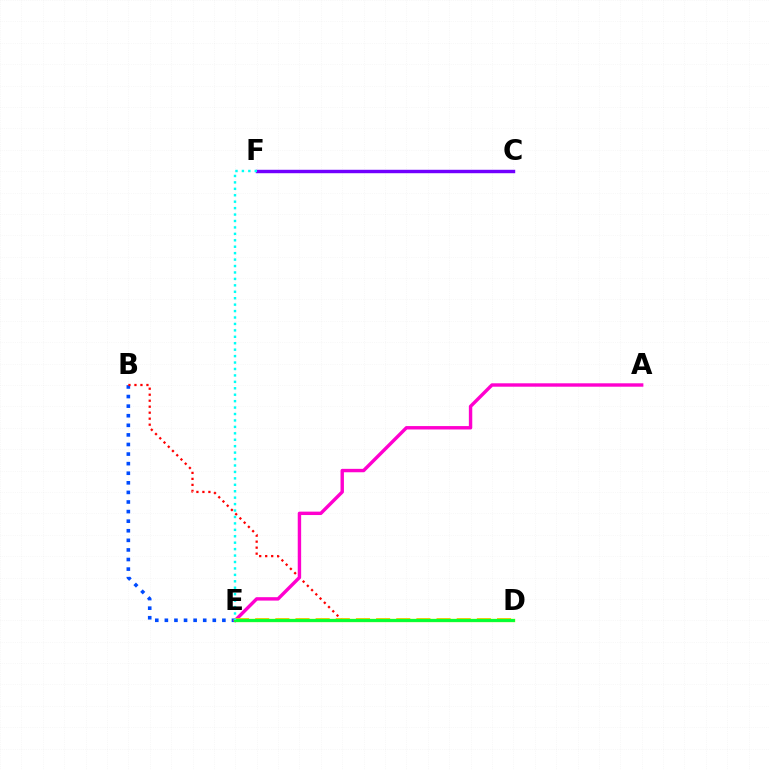{('C', 'F'): [{'color': '#7200ff', 'line_style': 'solid', 'thickness': 2.47}], ('B', 'E'): [{'color': '#004bff', 'line_style': 'dotted', 'thickness': 2.6}], ('B', 'D'): [{'color': '#ff0000', 'line_style': 'dotted', 'thickness': 1.63}], ('A', 'E'): [{'color': '#ff00cf', 'line_style': 'solid', 'thickness': 2.46}], ('D', 'E'): [{'color': '#ffbd00', 'line_style': 'dashed', 'thickness': 2.74}, {'color': '#84ff00', 'line_style': 'solid', 'thickness': 2.44}, {'color': '#00ff39', 'line_style': 'solid', 'thickness': 2.02}], ('E', 'F'): [{'color': '#00fff6', 'line_style': 'dotted', 'thickness': 1.75}]}